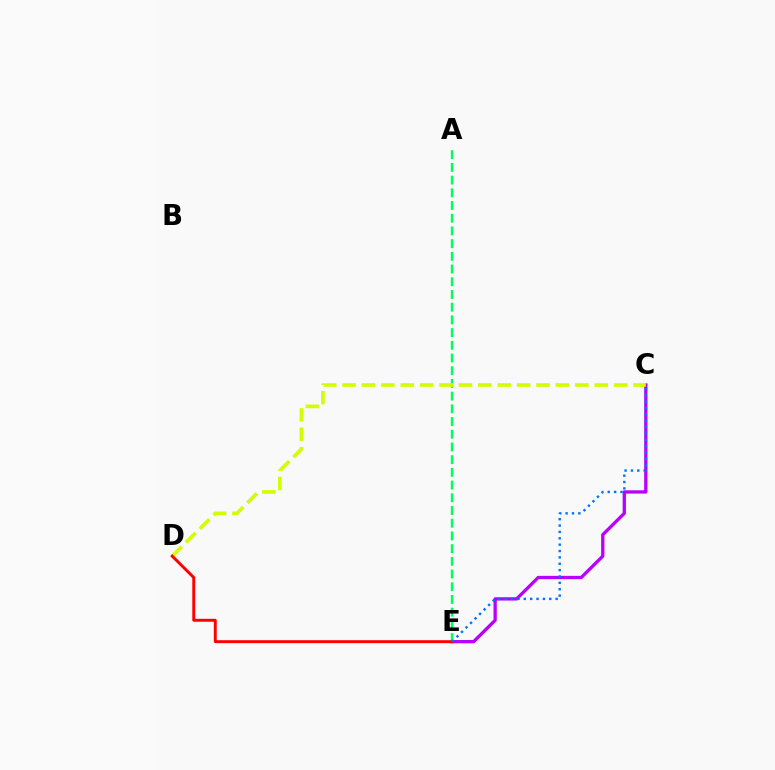{('C', 'E'): [{'color': '#b900ff', 'line_style': 'solid', 'thickness': 2.37}, {'color': '#0074ff', 'line_style': 'dotted', 'thickness': 1.73}], ('A', 'E'): [{'color': '#00ff5c', 'line_style': 'dashed', 'thickness': 1.73}], ('C', 'D'): [{'color': '#d1ff00', 'line_style': 'dashed', 'thickness': 2.63}], ('D', 'E'): [{'color': '#ff0000', 'line_style': 'solid', 'thickness': 2.11}]}